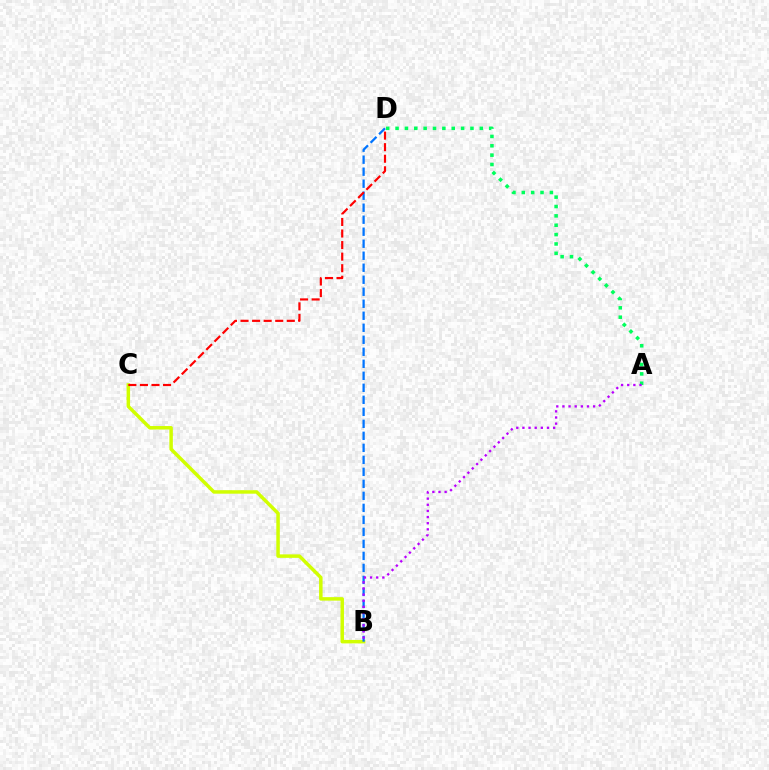{('B', 'C'): [{'color': '#d1ff00', 'line_style': 'solid', 'thickness': 2.51}], ('B', 'D'): [{'color': '#0074ff', 'line_style': 'dashed', 'thickness': 1.63}], ('A', 'D'): [{'color': '#00ff5c', 'line_style': 'dotted', 'thickness': 2.54}], ('A', 'B'): [{'color': '#b900ff', 'line_style': 'dotted', 'thickness': 1.67}], ('C', 'D'): [{'color': '#ff0000', 'line_style': 'dashed', 'thickness': 1.57}]}